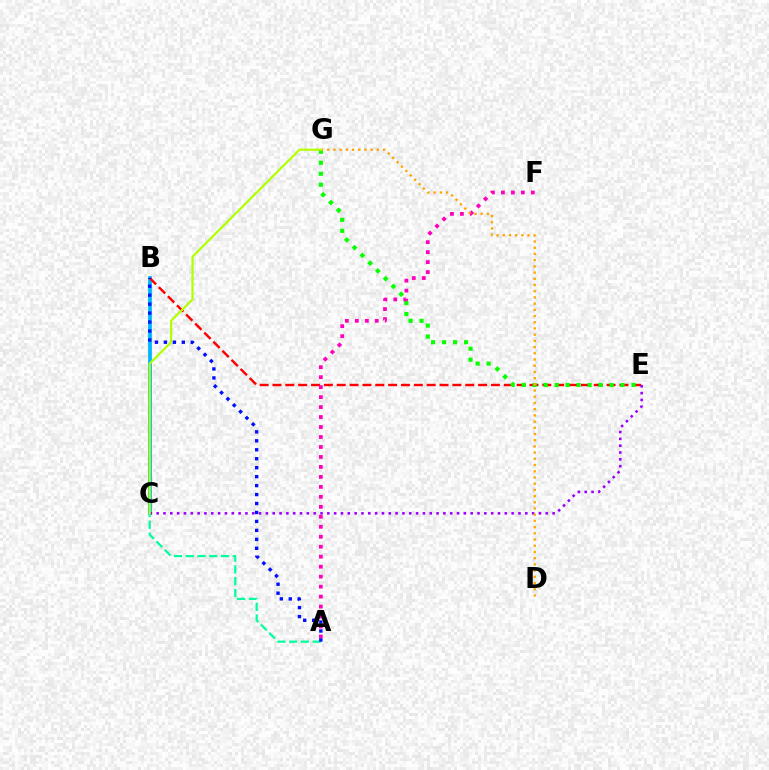{('B', 'C'): [{'color': '#00b5ff', 'line_style': 'solid', 'thickness': 2.7}], ('B', 'E'): [{'color': '#ff0000', 'line_style': 'dashed', 'thickness': 1.75}], ('E', 'G'): [{'color': '#08ff00', 'line_style': 'dotted', 'thickness': 2.98}], ('A', 'F'): [{'color': '#ff00bd', 'line_style': 'dotted', 'thickness': 2.71}], ('C', 'E'): [{'color': '#9b00ff', 'line_style': 'dotted', 'thickness': 1.85}], ('A', 'C'): [{'color': '#00ff9d', 'line_style': 'dashed', 'thickness': 1.6}], ('A', 'B'): [{'color': '#0010ff', 'line_style': 'dotted', 'thickness': 2.43}], ('D', 'G'): [{'color': '#ffa500', 'line_style': 'dotted', 'thickness': 1.69}], ('C', 'G'): [{'color': '#b3ff00', 'line_style': 'solid', 'thickness': 1.58}]}